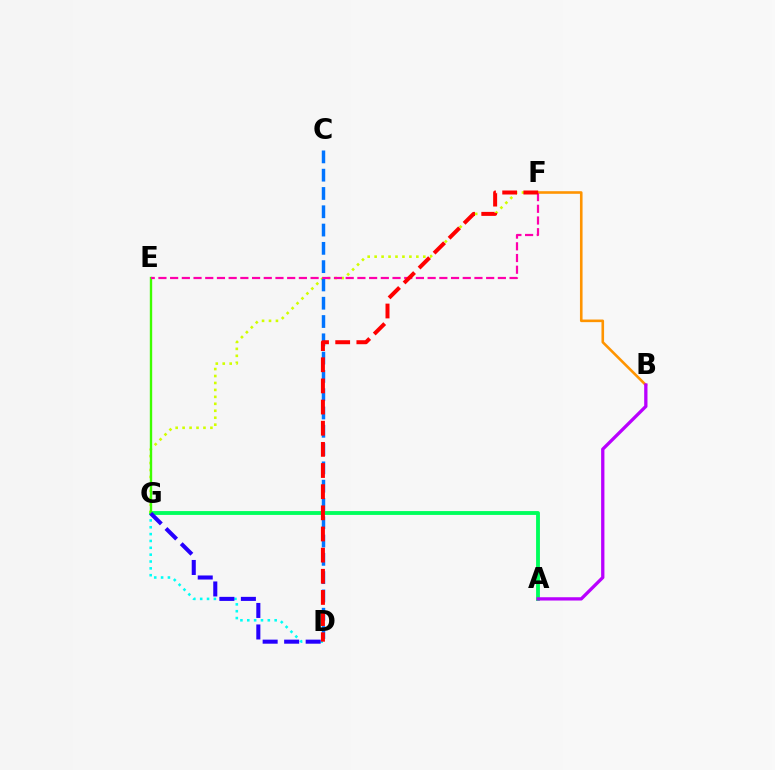{('D', 'G'): [{'color': '#00fff6', 'line_style': 'dotted', 'thickness': 1.86}, {'color': '#2500ff', 'line_style': 'dashed', 'thickness': 2.92}], ('A', 'G'): [{'color': '#00ff5c', 'line_style': 'solid', 'thickness': 2.77}], ('B', 'F'): [{'color': '#ff9400', 'line_style': 'solid', 'thickness': 1.87}], ('F', 'G'): [{'color': '#d1ff00', 'line_style': 'dotted', 'thickness': 1.89}], ('C', 'D'): [{'color': '#0074ff', 'line_style': 'dashed', 'thickness': 2.49}], ('E', 'G'): [{'color': '#3dff00', 'line_style': 'solid', 'thickness': 1.71}], ('A', 'B'): [{'color': '#b900ff', 'line_style': 'solid', 'thickness': 2.37}], ('E', 'F'): [{'color': '#ff00ac', 'line_style': 'dashed', 'thickness': 1.59}], ('D', 'F'): [{'color': '#ff0000', 'line_style': 'dashed', 'thickness': 2.87}]}